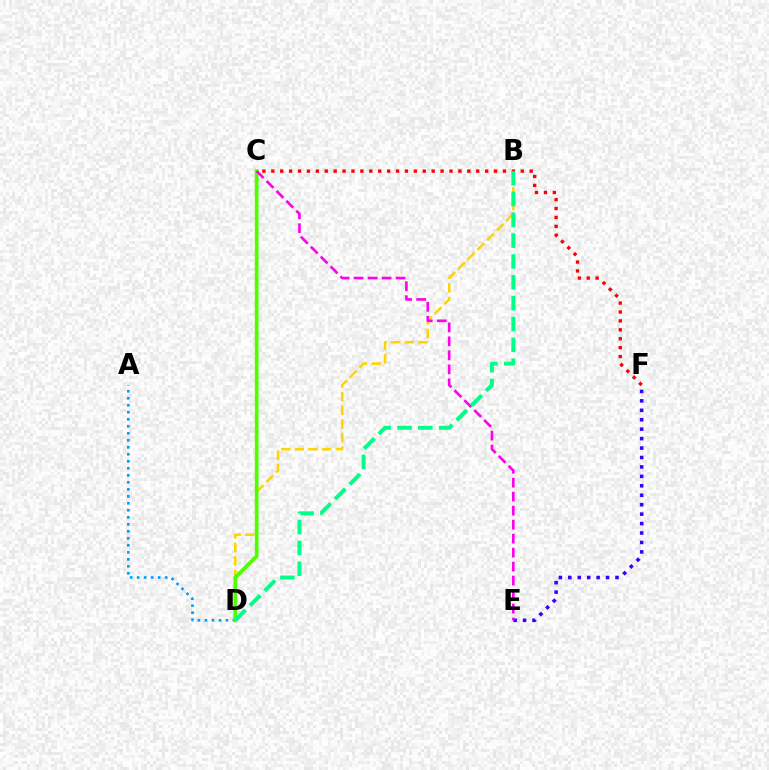{('E', 'F'): [{'color': '#3700ff', 'line_style': 'dotted', 'thickness': 2.56}], ('B', 'D'): [{'color': '#ffd500', 'line_style': 'dashed', 'thickness': 1.85}, {'color': '#00ff86', 'line_style': 'dashed', 'thickness': 2.83}], ('A', 'D'): [{'color': '#009eff', 'line_style': 'dotted', 'thickness': 1.9}], ('C', 'F'): [{'color': '#ff0000', 'line_style': 'dotted', 'thickness': 2.42}], ('C', 'D'): [{'color': '#4fff00', 'line_style': 'solid', 'thickness': 2.69}], ('C', 'E'): [{'color': '#ff00ed', 'line_style': 'dashed', 'thickness': 1.9}]}